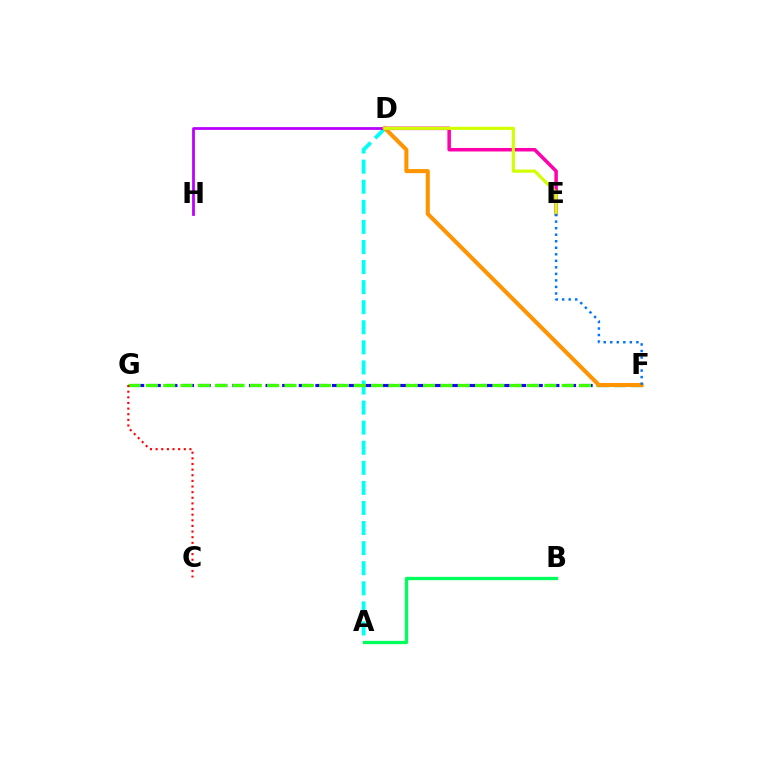{('A', 'D'): [{'color': '#00fff6', 'line_style': 'dashed', 'thickness': 2.73}], ('D', 'H'): [{'color': '#b900ff', 'line_style': 'solid', 'thickness': 1.99}], ('F', 'G'): [{'color': '#2500ff', 'line_style': 'dashed', 'thickness': 2.26}, {'color': '#3dff00', 'line_style': 'dashed', 'thickness': 2.35}], ('D', 'E'): [{'color': '#ff00ac', 'line_style': 'solid', 'thickness': 2.52}, {'color': '#d1ff00', 'line_style': 'solid', 'thickness': 2.26}], ('A', 'B'): [{'color': '#00ff5c', 'line_style': 'solid', 'thickness': 2.39}], ('D', 'F'): [{'color': '#ff9400', 'line_style': 'solid', 'thickness': 2.91}], ('E', 'F'): [{'color': '#0074ff', 'line_style': 'dotted', 'thickness': 1.77}], ('C', 'G'): [{'color': '#ff0000', 'line_style': 'dotted', 'thickness': 1.53}]}